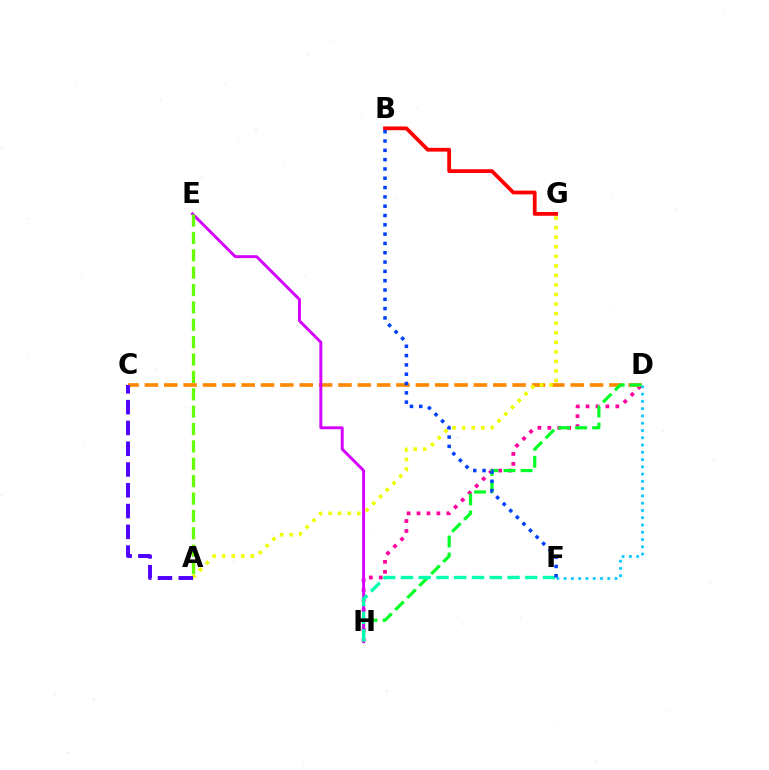{('D', 'H'): [{'color': '#ff00a0', 'line_style': 'dotted', 'thickness': 2.7}, {'color': '#00ff27', 'line_style': 'dashed', 'thickness': 2.31}], ('C', 'D'): [{'color': '#ff8800', 'line_style': 'dashed', 'thickness': 2.63}], ('E', 'H'): [{'color': '#d600ff', 'line_style': 'solid', 'thickness': 2.1}], ('A', 'G'): [{'color': '#eeff00', 'line_style': 'dotted', 'thickness': 2.6}], ('F', 'H'): [{'color': '#00ffaf', 'line_style': 'dashed', 'thickness': 2.41}], ('D', 'F'): [{'color': '#00c7ff', 'line_style': 'dotted', 'thickness': 1.98}], ('A', 'E'): [{'color': '#66ff00', 'line_style': 'dashed', 'thickness': 2.36}], ('B', 'G'): [{'color': '#ff0000', 'line_style': 'solid', 'thickness': 2.72}], ('A', 'C'): [{'color': '#4f00ff', 'line_style': 'dashed', 'thickness': 2.82}], ('B', 'F'): [{'color': '#003fff', 'line_style': 'dotted', 'thickness': 2.53}]}